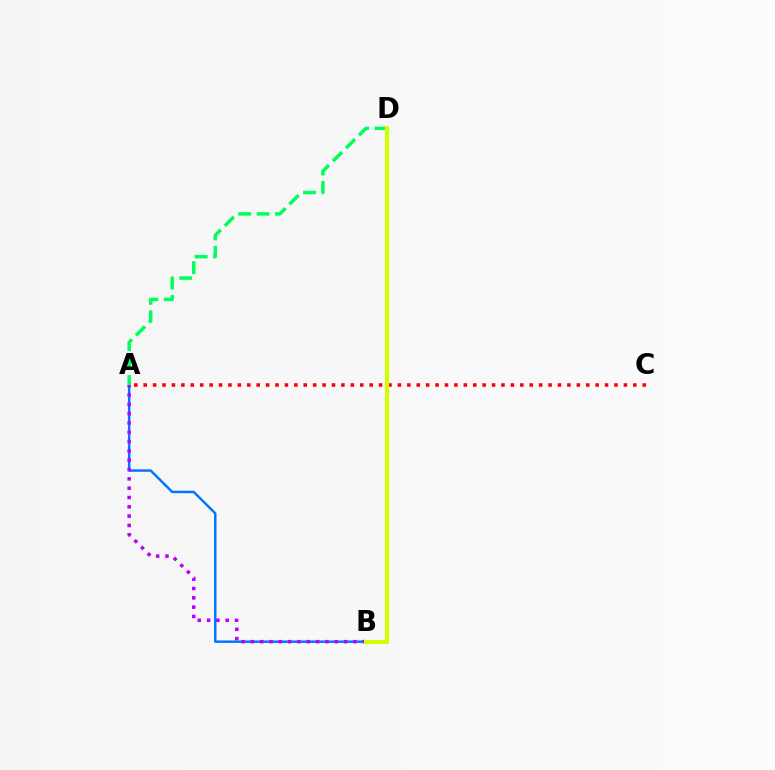{('A', 'B'): [{'color': '#0074ff', 'line_style': 'solid', 'thickness': 1.76}, {'color': '#b900ff', 'line_style': 'dotted', 'thickness': 2.53}], ('A', 'C'): [{'color': '#ff0000', 'line_style': 'dotted', 'thickness': 2.56}], ('A', 'D'): [{'color': '#00ff5c', 'line_style': 'dashed', 'thickness': 2.5}], ('B', 'D'): [{'color': '#d1ff00', 'line_style': 'solid', 'thickness': 2.95}]}